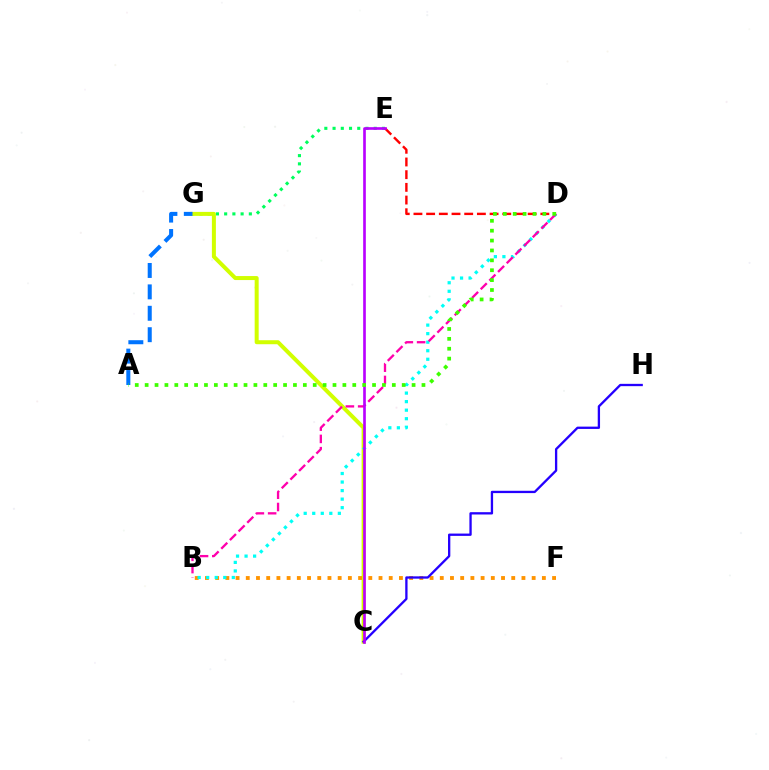{('E', 'G'): [{'color': '#00ff5c', 'line_style': 'dotted', 'thickness': 2.24}], ('C', 'G'): [{'color': '#d1ff00', 'line_style': 'solid', 'thickness': 2.88}], ('B', 'F'): [{'color': '#ff9400', 'line_style': 'dotted', 'thickness': 2.77}], ('A', 'G'): [{'color': '#0074ff', 'line_style': 'dashed', 'thickness': 2.91}], ('B', 'D'): [{'color': '#00fff6', 'line_style': 'dotted', 'thickness': 2.32}, {'color': '#ff00ac', 'line_style': 'dashed', 'thickness': 1.67}], ('C', 'H'): [{'color': '#2500ff', 'line_style': 'solid', 'thickness': 1.67}], ('D', 'E'): [{'color': '#ff0000', 'line_style': 'dashed', 'thickness': 1.72}], ('C', 'E'): [{'color': '#b900ff', 'line_style': 'solid', 'thickness': 1.91}], ('A', 'D'): [{'color': '#3dff00', 'line_style': 'dotted', 'thickness': 2.69}]}